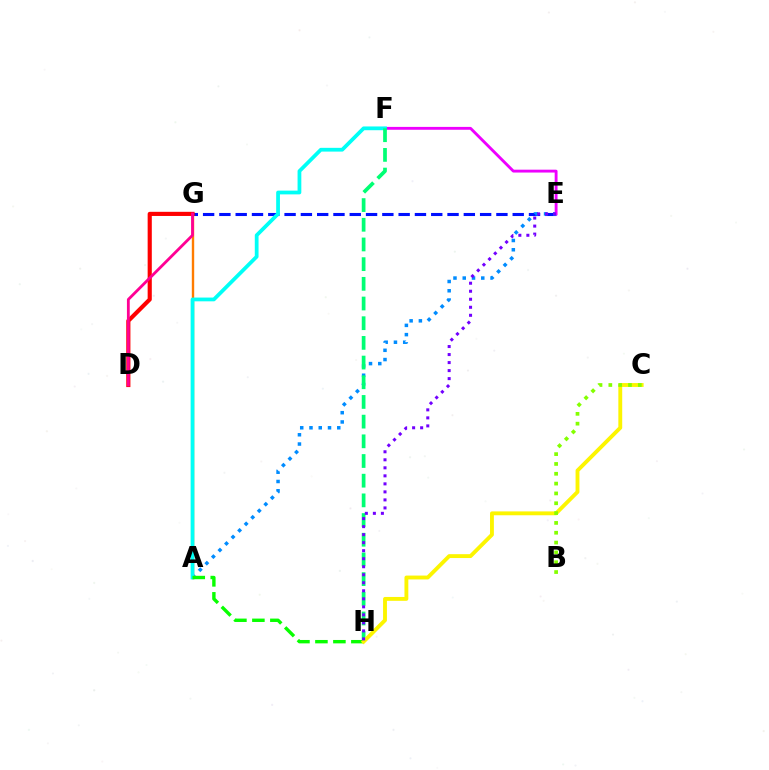{('E', 'G'): [{'color': '#0010ff', 'line_style': 'dashed', 'thickness': 2.21}], ('A', 'E'): [{'color': '#008cff', 'line_style': 'dotted', 'thickness': 2.52}], ('A', 'G'): [{'color': '#ff7c00', 'line_style': 'solid', 'thickness': 1.72}], ('E', 'F'): [{'color': '#ee00ff', 'line_style': 'solid', 'thickness': 2.06}], ('A', 'F'): [{'color': '#00fff6', 'line_style': 'solid', 'thickness': 2.71}], ('F', 'H'): [{'color': '#00ff74', 'line_style': 'dashed', 'thickness': 2.67}], ('A', 'H'): [{'color': '#08ff00', 'line_style': 'dashed', 'thickness': 2.44}], ('C', 'H'): [{'color': '#fcf500', 'line_style': 'solid', 'thickness': 2.78}], ('B', 'C'): [{'color': '#84ff00', 'line_style': 'dotted', 'thickness': 2.67}], ('D', 'G'): [{'color': '#ff0000', 'line_style': 'solid', 'thickness': 2.99}, {'color': '#ff0094', 'line_style': 'solid', 'thickness': 2.02}], ('E', 'H'): [{'color': '#7200ff', 'line_style': 'dotted', 'thickness': 2.18}]}